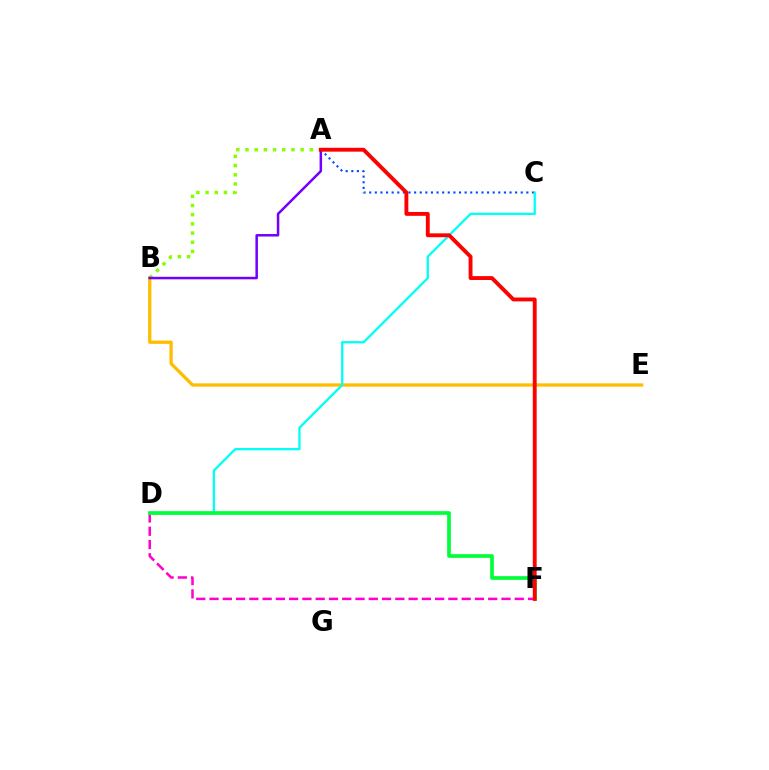{('A', 'C'): [{'color': '#004bff', 'line_style': 'dotted', 'thickness': 1.52}], ('A', 'B'): [{'color': '#84ff00', 'line_style': 'dotted', 'thickness': 2.5}, {'color': '#7200ff', 'line_style': 'solid', 'thickness': 1.81}], ('D', 'F'): [{'color': '#ff00cf', 'line_style': 'dashed', 'thickness': 1.8}, {'color': '#00ff39', 'line_style': 'solid', 'thickness': 2.66}], ('B', 'E'): [{'color': '#ffbd00', 'line_style': 'solid', 'thickness': 2.37}], ('C', 'D'): [{'color': '#00fff6', 'line_style': 'solid', 'thickness': 1.66}], ('A', 'F'): [{'color': '#ff0000', 'line_style': 'solid', 'thickness': 2.79}]}